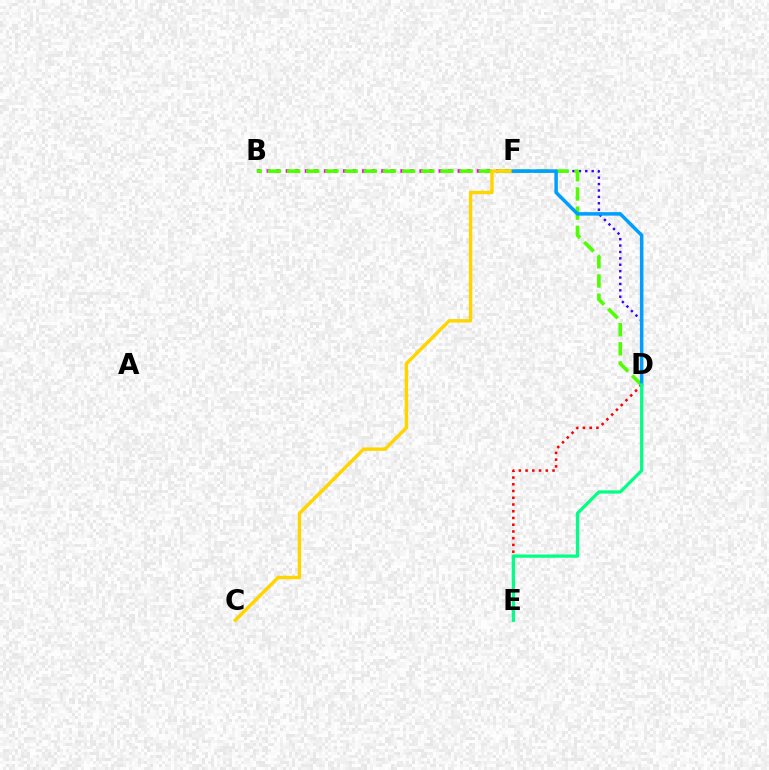{('D', 'F'): [{'color': '#3700ff', 'line_style': 'dotted', 'thickness': 1.74}, {'color': '#009eff', 'line_style': 'solid', 'thickness': 2.53}], ('B', 'F'): [{'color': '#ff00ed', 'line_style': 'dotted', 'thickness': 2.6}], ('B', 'D'): [{'color': '#4fff00', 'line_style': 'dashed', 'thickness': 2.6}], ('C', 'F'): [{'color': '#ffd500', 'line_style': 'solid', 'thickness': 2.47}], ('D', 'E'): [{'color': '#ff0000', 'line_style': 'dotted', 'thickness': 1.83}, {'color': '#00ff86', 'line_style': 'solid', 'thickness': 2.33}]}